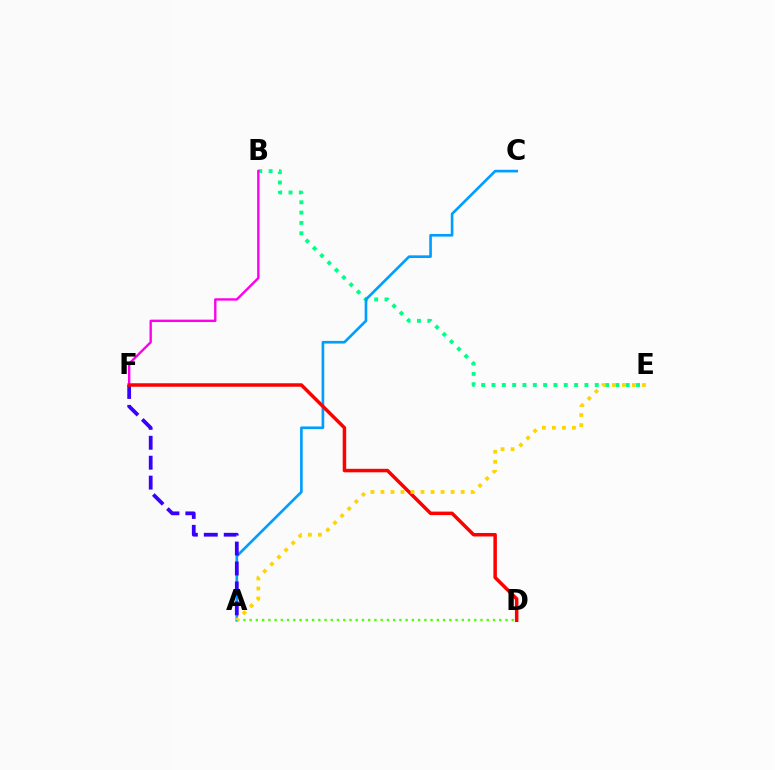{('B', 'E'): [{'color': '#00ff86', 'line_style': 'dotted', 'thickness': 2.81}], ('B', 'F'): [{'color': '#ff00ed', 'line_style': 'solid', 'thickness': 1.72}], ('A', 'C'): [{'color': '#009eff', 'line_style': 'solid', 'thickness': 1.91}], ('A', 'F'): [{'color': '#3700ff', 'line_style': 'dashed', 'thickness': 2.71}], ('D', 'F'): [{'color': '#ff0000', 'line_style': 'solid', 'thickness': 2.52}], ('A', 'D'): [{'color': '#4fff00', 'line_style': 'dotted', 'thickness': 1.7}], ('A', 'E'): [{'color': '#ffd500', 'line_style': 'dotted', 'thickness': 2.72}]}